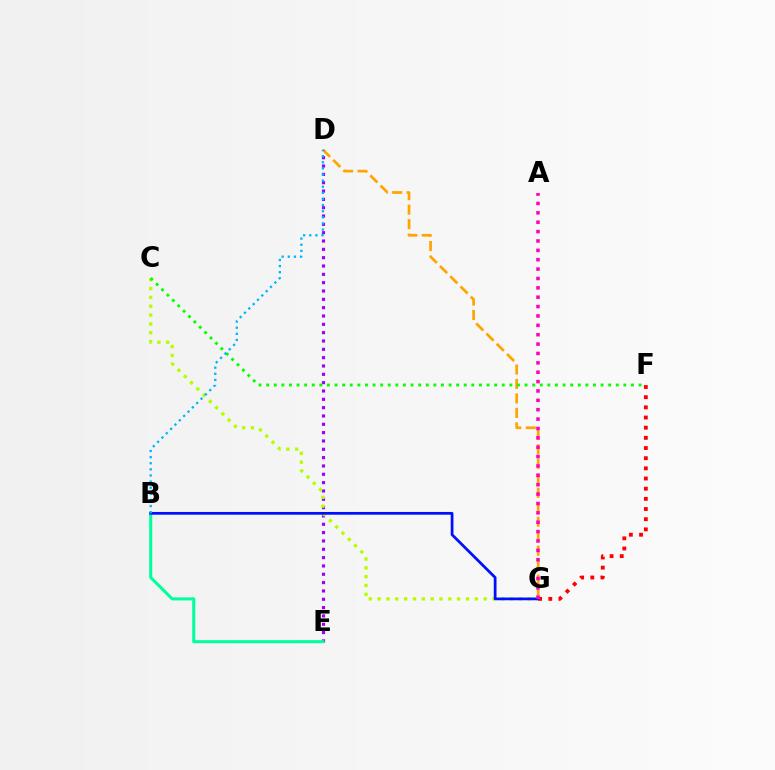{('D', 'G'): [{'color': '#ffa500', 'line_style': 'dashed', 'thickness': 1.97}], ('F', 'G'): [{'color': '#ff0000', 'line_style': 'dotted', 'thickness': 2.76}], ('D', 'E'): [{'color': '#9b00ff', 'line_style': 'dotted', 'thickness': 2.26}], ('C', 'G'): [{'color': '#b3ff00', 'line_style': 'dotted', 'thickness': 2.4}], ('B', 'E'): [{'color': '#00ff9d', 'line_style': 'solid', 'thickness': 2.2}], ('C', 'F'): [{'color': '#08ff00', 'line_style': 'dotted', 'thickness': 2.07}], ('B', 'G'): [{'color': '#0010ff', 'line_style': 'solid', 'thickness': 1.98}], ('B', 'D'): [{'color': '#00b5ff', 'line_style': 'dotted', 'thickness': 1.66}], ('A', 'G'): [{'color': '#ff00bd', 'line_style': 'dotted', 'thickness': 2.55}]}